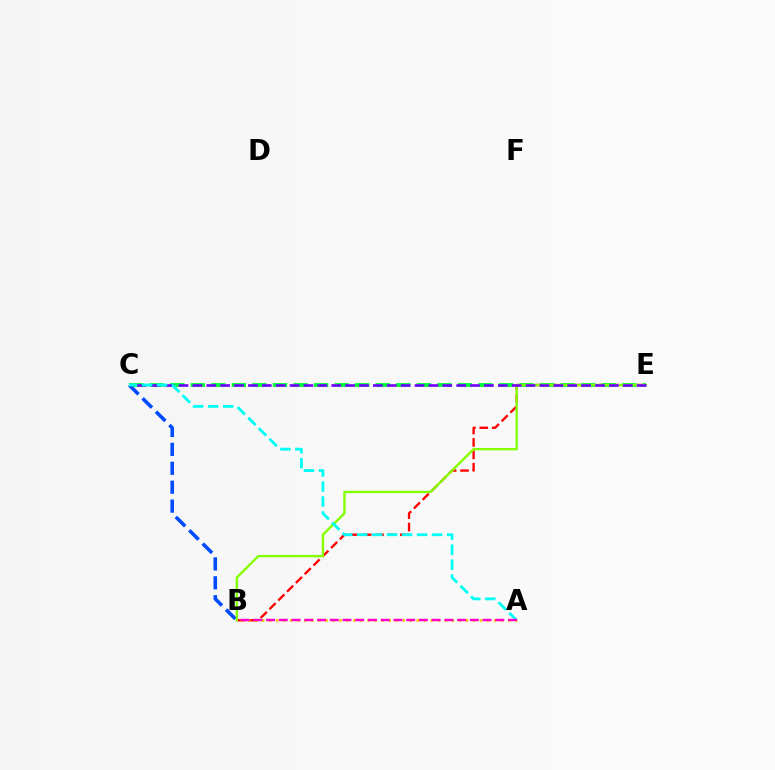{('B', 'E'): [{'color': '#ff0000', 'line_style': 'dashed', 'thickness': 1.69}, {'color': '#84ff00', 'line_style': 'solid', 'thickness': 1.7}], ('B', 'C'): [{'color': '#004bff', 'line_style': 'dashed', 'thickness': 2.57}], ('C', 'E'): [{'color': '#00ff39', 'line_style': 'dashed', 'thickness': 2.79}, {'color': '#7200ff', 'line_style': 'dashed', 'thickness': 1.89}], ('A', 'B'): [{'color': '#ffbd00', 'line_style': 'dotted', 'thickness': 1.91}, {'color': '#ff00cf', 'line_style': 'dashed', 'thickness': 1.73}], ('A', 'C'): [{'color': '#00fff6', 'line_style': 'dashed', 'thickness': 2.03}]}